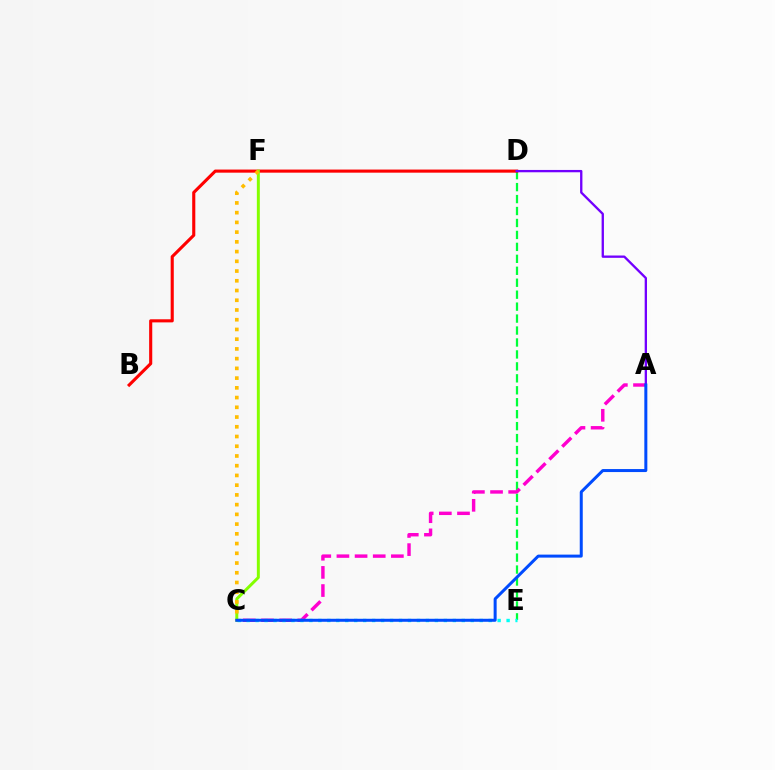{('D', 'E'): [{'color': '#00ff39', 'line_style': 'dashed', 'thickness': 1.62}], ('B', 'D'): [{'color': '#ff0000', 'line_style': 'solid', 'thickness': 2.24}], ('A', 'C'): [{'color': '#ff00cf', 'line_style': 'dashed', 'thickness': 2.47}, {'color': '#004bff', 'line_style': 'solid', 'thickness': 2.16}], ('A', 'D'): [{'color': '#7200ff', 'line_style': 'solid', 'thickness': 1.68}], ('C', 'E'): [{'color': '#00fff6', 'line_style': 'dotted', 'thickness': 2.44}], ('C', 'F'): [{'color': '#84ff00', 'line_style': 'solid', 'thickness': 2.14}, {'color': '#ffbd00', 'line_style': 'dotted', 'thickness': 2.64}]}